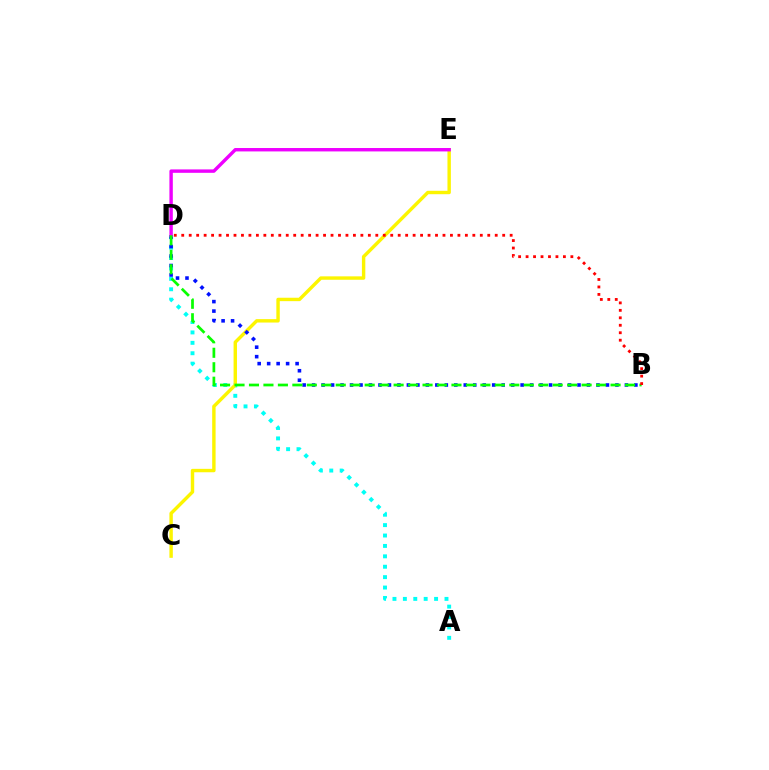{('A', 'D'): [{'color': '#00fff6', 'line_style': 'dotted', 'thickness': 2.83}], ('C', 'E'): [{'color': '#fcf500', 'line_style': 'solid', 'thickness': 2.46}], ('B', 'D'): [{'color': '#0010ff', 'line_style': 'dotted', 'thickness': 2.58}, {'color': '#08ff00', 'line_style': 'dashed', 'thickness': 1.96}, {'color': '#ff0000', 'line_style': 'dotted', 'thickness': 2.03}], ('D', 'E'): [{'color': '#ee00ff', 'line_style': 'solid', 'thickness': 2.45}]}